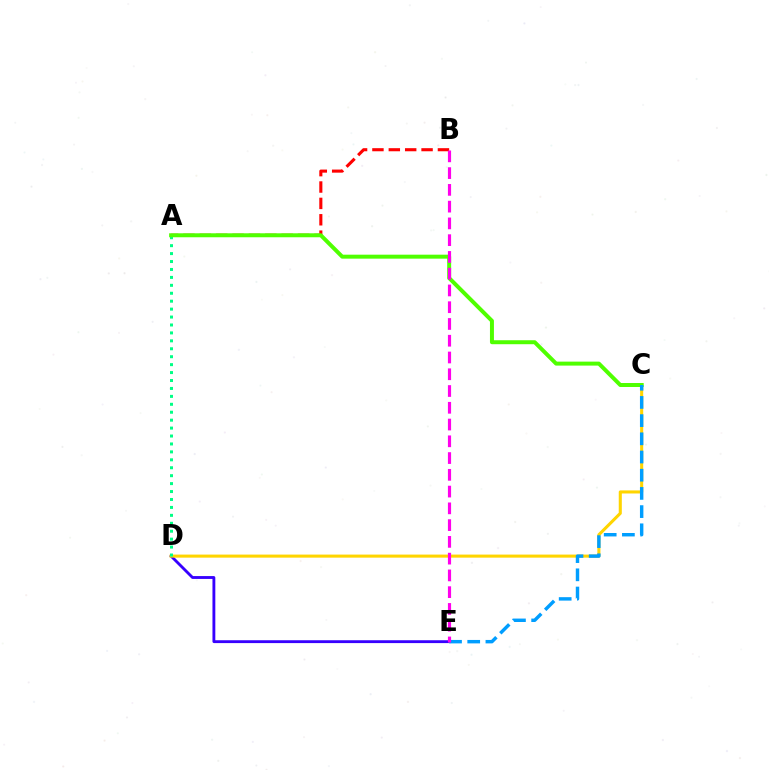{('D', 'E'): [{'color': '#3700ff', 'line_style': 'solid', 'thickness': 2.05}], ('A', 'B'): [{'color': '#ff0000', 'line_style': 'dashed', 'thickness': 2.22}], ('C', 'D'): [{'color': '#ffd500', 'line_style': 'solid', 'thickness': 2.21}], ('A', 'D'): [{'color': '#00ff86', 'line_style': 'dotted', 'thickness': 2.16}], ('A', 'C'): [{'color': '#4fff00', 'line_style': 'solid', 'thickness': 2.86}], ('C', 'E'): [{'color': '#009eff', 'line_style': 'dashed', 'thickness': 2.47}], ('B', 'E'): [{'color': '#ff00ed', 'line_style': 'dashed', 'thickness': 2.28}]}